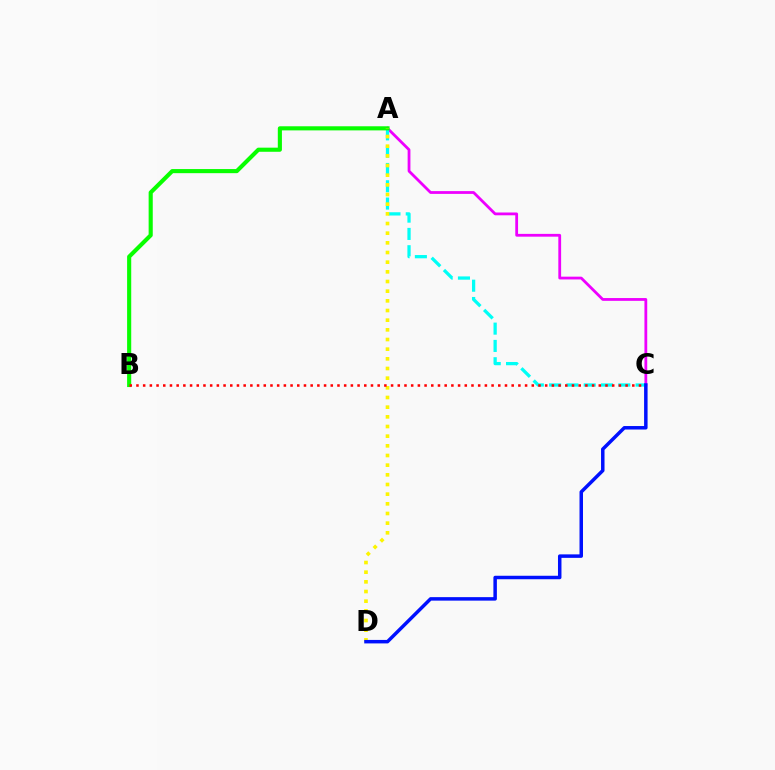{('A', 'C'): [{'color': '#ee00ff', 'line_style': 'solid', 'thickness': 2.01}, {'color': '#00fff6', 'line_style': 'dashed', 'thickness': 2.35}], ('A', 'B'): [{'color': '#08ff00', 'line_style': 'solid', 'thickness': 2.96}], ('A', 'D'): [{'color': '#fcf500', 'line_style': 'dotted', 'thickness': 2.63}], ('B', 'C'): [{'color': '#ff0000', 'line_style': 'dotted', 'thickness': 1.82}], ('C', 'D'): [{'color': '#0010ff', 'line_style': 'solid', 'thickness': 2.51}]}